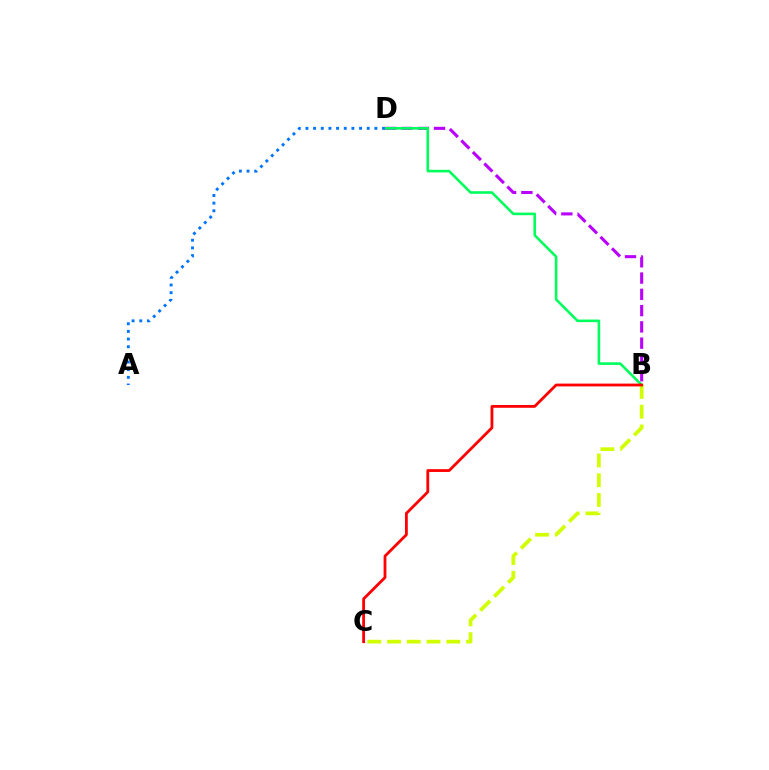{('B', 'D'): [{'color': '#b900ff', 'line_style': 'dashed', 'thickness': 2.21}, {'color': '#00ff5c', 'line_style': 'solid', 'thickness': 1.87}], ('B', 'C'): [{'color': '#d1ff00', 'line_style': 'dashed', 'thickness': 2.68}, {'color': '#ff0000', 'line_style': 'solid', 'thickness': 2.02}], ('A', 'D'): [{'color': '#0074ff', 'line_style': 'dotted', 'thickness': 2.08}]}